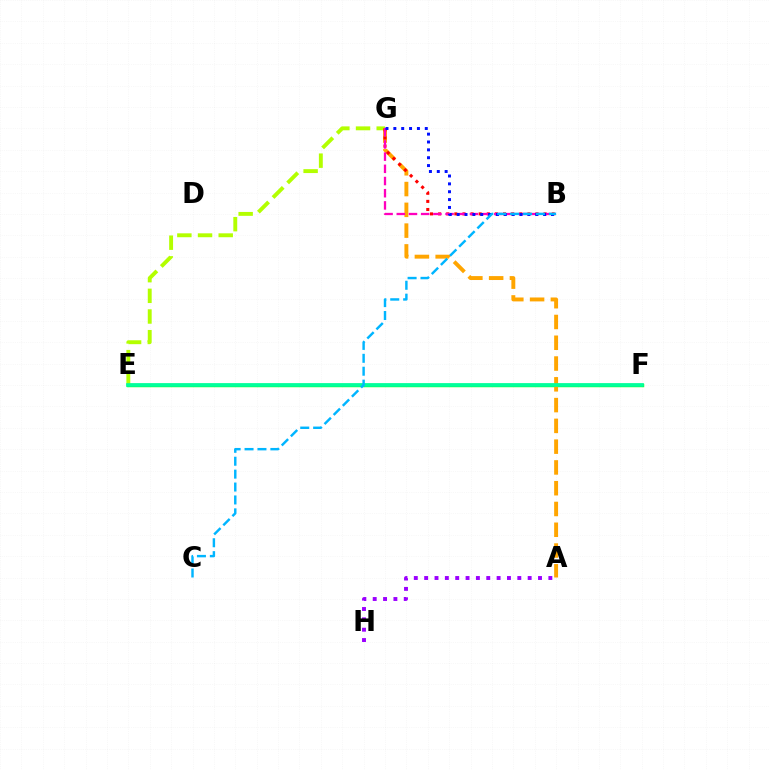{('E', 'F'): [{'color': '#08ff00', 'line_style': 'solid', 'thickness': 2.45}, {'color': '#00ff9d', 'line_style': 'solid', 'thickness': 2.66}], ('E', 'G'): [{'color': '#b3ff00', 'line_style': 'dashed', 'thickness': 2.81}], ('A', 'G'): [{'color': '#ffa500', 'line_style': 'dashed', 'thickness': 2.82}], ('B', 'G'): [{'color': '#ff0000', 'line_style': 'dotted', 'thickness': 2.2}, {'color': '#ff00bd', 'line_style': 'dashed', 'thickness': 1.66}, {'color': '#0010ff', 'line_style': 'dotted', 'thickness': 2.14}], ('A', 'H'): [{'color': '#9b00ff', 'line_style': 'dotted', 'thickness': 2.81}], ('B', 'C'): [{'color': '#00b5ff', 'line_style': 'dashed', 'thickness': 1.75}]}